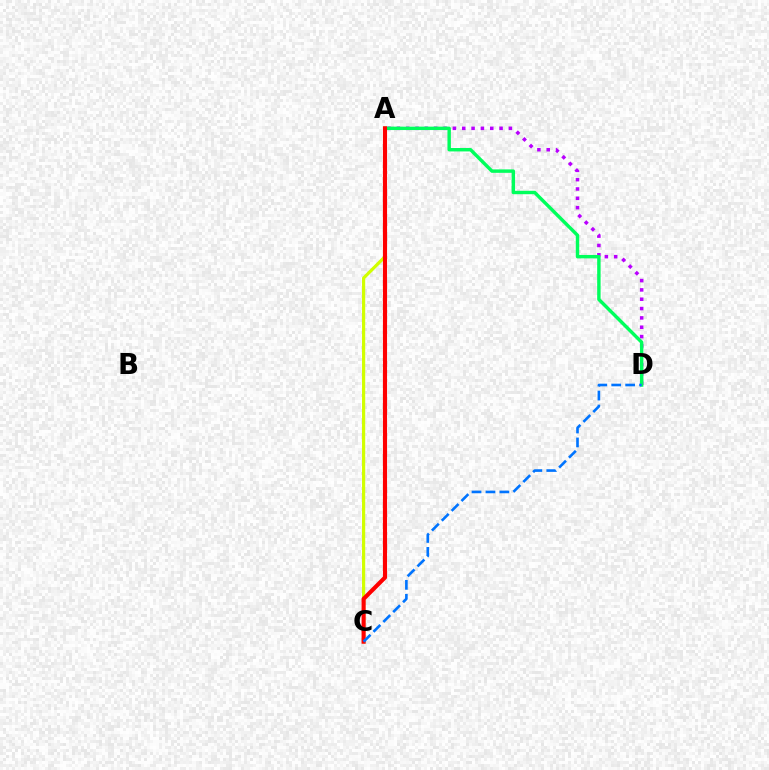{('A', 'D'): [{'color': '#b900ff', 'line_style': 'dotted', 'thickness': 2.54}, {'color': '#00ff5c', 'line_style': 'solid', 'thickness': 2.47}], ('A', 'C'): [{'color': '#d1ff00', 'line_style': 'solid', 'thickness': 2.29}, {'color': '#ff0000', 'line_style': 'solid', 'thickness': 2.97}], ('C', 'D'): [{'color': '#0074ff', 'line_style': 'dashed', 'thickness': 1.89}]}